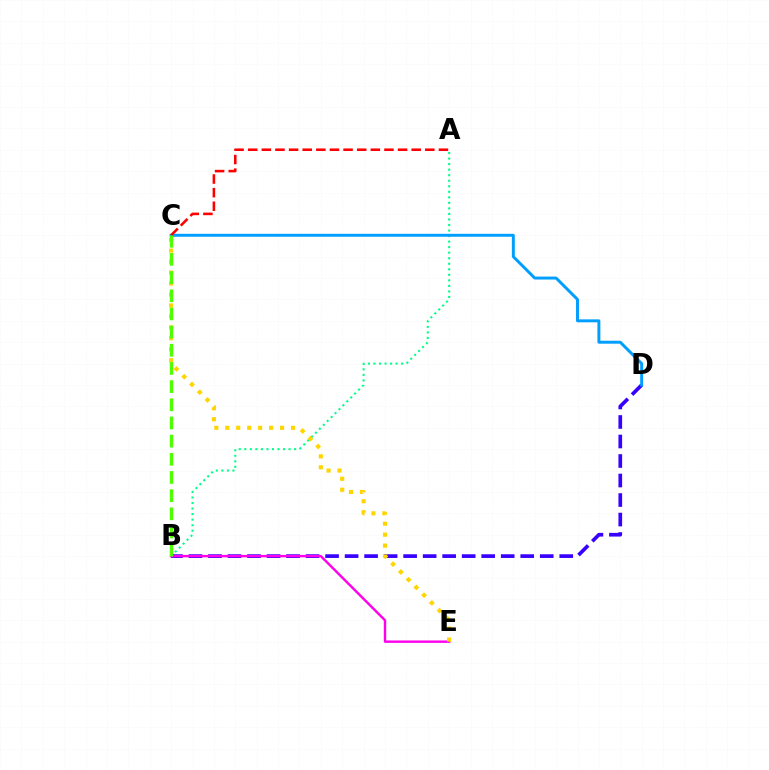{('A', 'B'): [{'color': '#00ff86', 'line_style': 'dotted', 'thickness': 1.5}], ('B', 'D'): [{'color': '#3700ff', 'line_style': 'dashed', 'thickness': 2.65}], ('C', 'D'): [{'color': '#009eff', 'line_style': 'solid', 'thickness': 2.12}], ('A', 'C'): [{'color': '#ff0000', 'line_style': 'dashed', 'thickness': 1.85}], ('B', 'E'): [{'color': '#ff00ed', 'line_style': 'solid', 'thickness': 1.74}], ('C', 'E'): [{'color': '#ffd500', 'line_style': 'dotted', 'thickness': 2.98}], ('B', 'C'): [{'color': '#4fff00', 'line_style': 'dashed', 'thickness': 2.47}]}